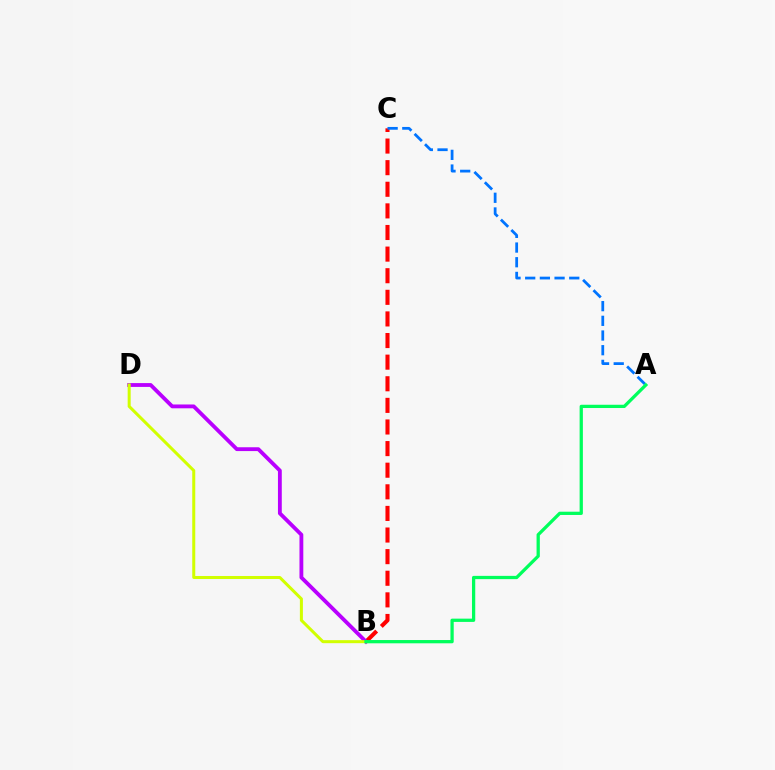{('B', 'C'): [{'color': '#ff0000', 'line_style': 'dashed', 'thickness': 2.94}], ('B', 'D'): [{'color': '#b900ff', 'line_style': 'solid', 'thickness': 2.76}, {'color': '#d1ff00', 'line_style': 'solid', 'thickness': 2.17}], ('A', 'C'): [{'color': '#0074ff', 'line_style': 'dashed', 'thickness': 1.99}], ('A', 'B'): [{'color': '#00ff5c', 'line_style': 'solid', 'thickness': 2.35}]}